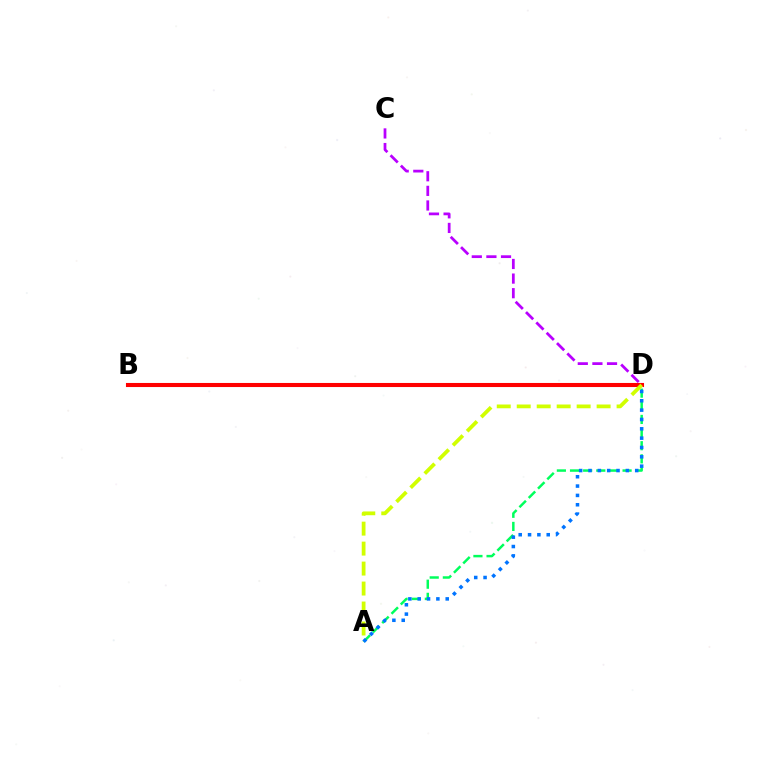{('B', 'D'): [{'color': '#ff0000', 'line_style': 'solid', 'thickness': 2.94}], ('A', 'D'): [{'color': '#00ff5c', 'line_style': 'dashed', 'thickness': 1.79}, {'color': '#d1ff00', 'line_style': 'dashed', 'thickness': 2.71}, {'color': '#0074ff', 'line_style': 'dotted', 'thickness': 2.54}], ('C', 'D'): [{'color': '#b900ff', 'line_style': 'dashed', 'thickness': 1.99}]}